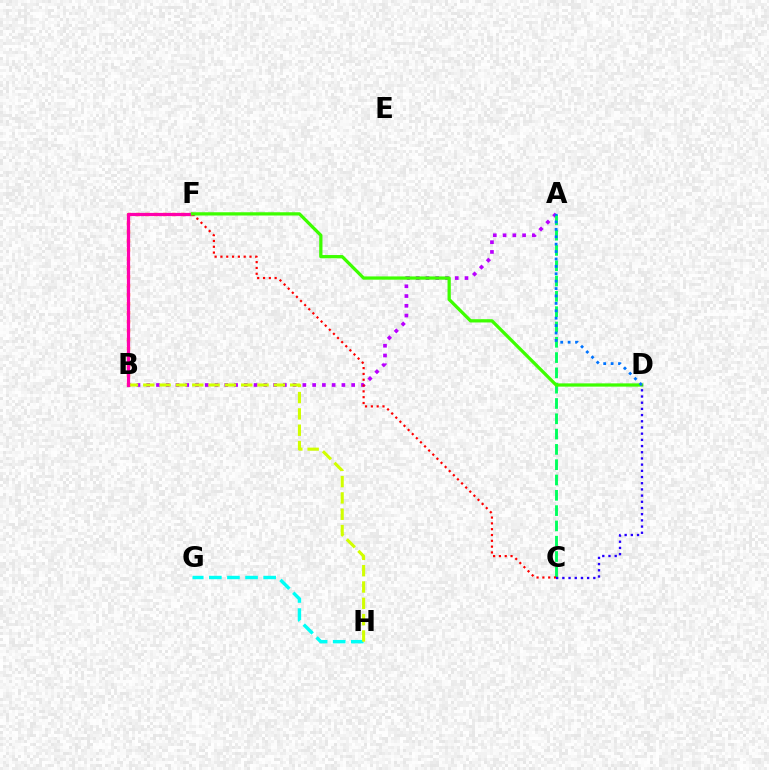{('A', 'B'): [{'color': '#b900ff', 'line_style': 'dotted', 'thickness': 2.65}], ('A', 'C'): [{'color': '#00ff5c', 'line_style': 'dashed', 'thickness': 2.08}], ('B', 'F'): [{'color': '#ff9400', 'line_style': 'dotted', 'thickness': 2.44}, {'color': '#ff00ac', 'line_style': 'solid', 'thickness': 2.32}], ('G', 'H'): [{'color': '#00fff6', 'line_style': 'dashed', 'thickness': 2.46}], ('B', 'H'): [{'color': '#d1ff00', 'line_style': 'dashed', 'thickness': 2.22}], ('C', 'F'): [{'color': '#ff0000', 'line_style': 'dotted', 'thickness': 1.58}], ('D', 'F'): [{'color': '#3dff00', 'line_style': 'solid', 'thickness': 2.35}], ('C', 'D'): [{'color': '#2500ff', 'line_style': 'dotted', 'thickness': 1.68}], ('A', 'D'): [{'color': '#0074ff', 'line_style': 'dotted', 'thickness': 2.01}]}